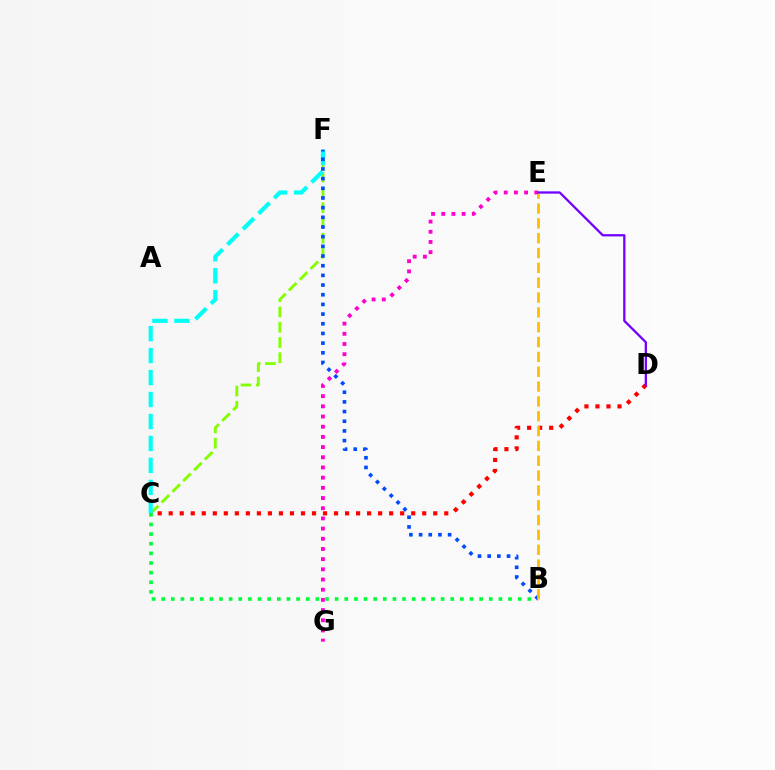{('C', 'F'): [{'color': '#84ff00', 'line_style': 'dashed', 'thickness': 2.08}, {'color': '#00fff6', 'line_style': 'dashed', 'thickness': 2.98}], ('B', 'C'): [{'color': '#00ff39', 'line_style': 'dotted', 'thickness': 2.62}], ('E', 'G'): [{'color': '#ff00cf', 'line_style': 'dotted', 'thickness': 2.77}], ('C', 'D'): [{'color': '#ff0000', 'line_style': 'dotted', 'thickness': 2.99}], ('B', 'F'): [{'color': '#004bff', 'line_style': 'dotted', 'thickness': 2.63}], ('B', 'E'): [{'color': '#ffbd00', 'line_style': 'dashed', 'thickness': 2.02}], ('D', 'E'): [{'color': '#7200ff', 'line_style': 'solid', 'thickness': 1.64}]}